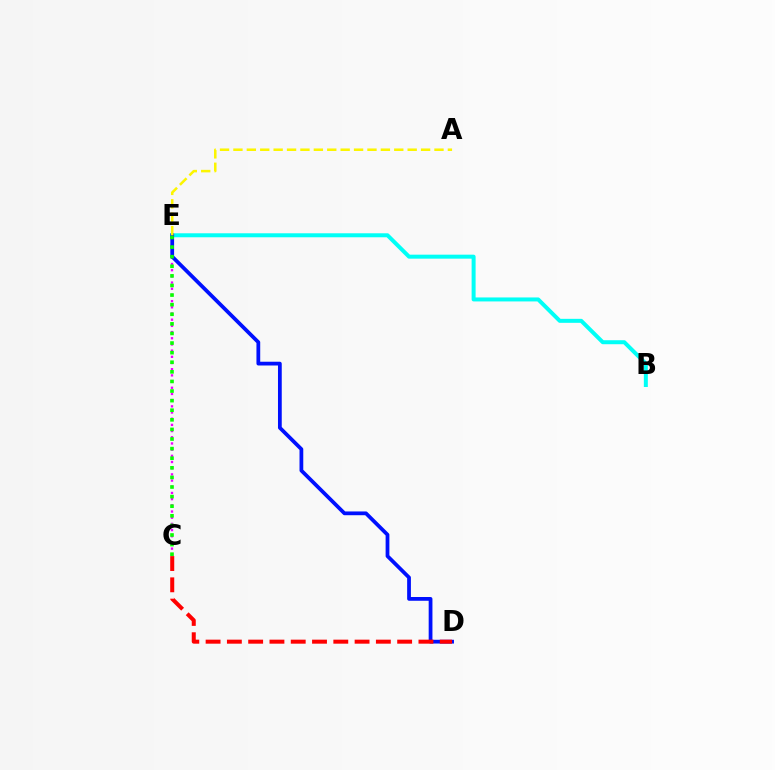{('C', 'E'): [{'color': '#ee00ff', 'line_style': 'dotted', 'thickness': 1.68}, {'color': '#08ff00', 'line_style': 'dotted', 'thickness': 2.61}], ('B', 'E'): [{'color': '#00fff6', 'line_style': 'solid', 'thickness': 2.87}], ('D', 'E'): [{'color': '#0010ff', 'line_style': 'solid', 'thickness': 2.71}], ('A', 'E'): [{'color': '#fcf500', 'line_style': 'dashed', 'thickness': 1.82}], ('C', 'D'): [{'color': '#ff0000', 'line_style': 'dashed', 'thickness': 2.89}]}